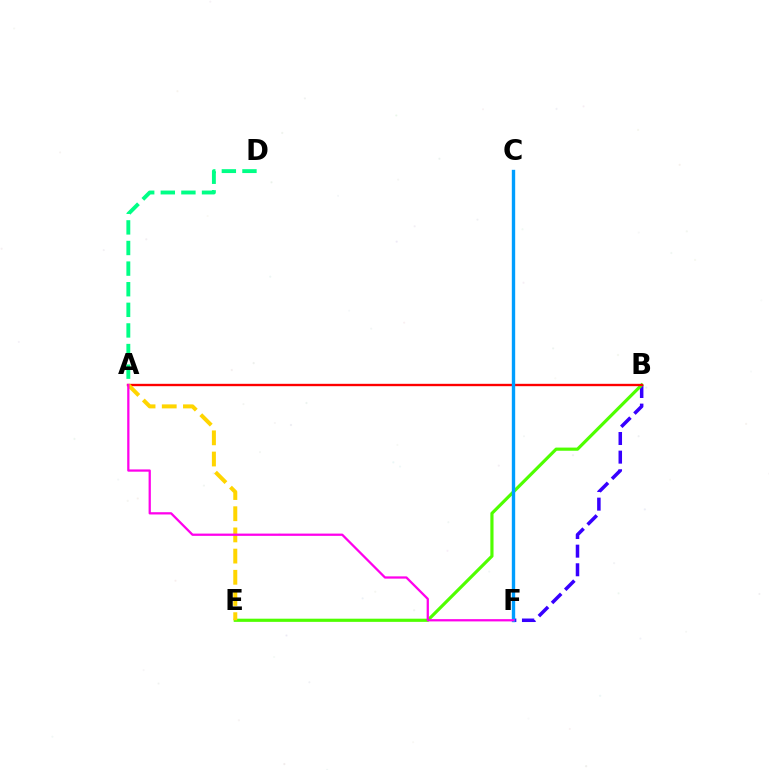{('B', 'F'): [{'color': '#3700ff', 'line_style': 'dashed', 'thickness': 2.53}], ('B', 'E'): [{'color': '#4fff00', 'line_style': 'solid', 'thickness': 2.28}], ('A', 'B'): [{'color': '#ff0000', 'line_style': 'solid', 'thickness': 1.7}], ('C', 'F'): [{'color': '#009eff', 'line_style': 'solid', 'thickness': 2.42}], ('A', 'E'): [{'color': '#ffd500', 'line_style': 'dashed', 'thickness': 2.88}], ('A', 'F'): [{'color': '#ff00ed', 'line_style': 'solid', 'thickness': 1.63}], ('A', 'D'): [{'color': '#00ff86', 'line_style': 'dashed', 'thickness': 2.8}]}